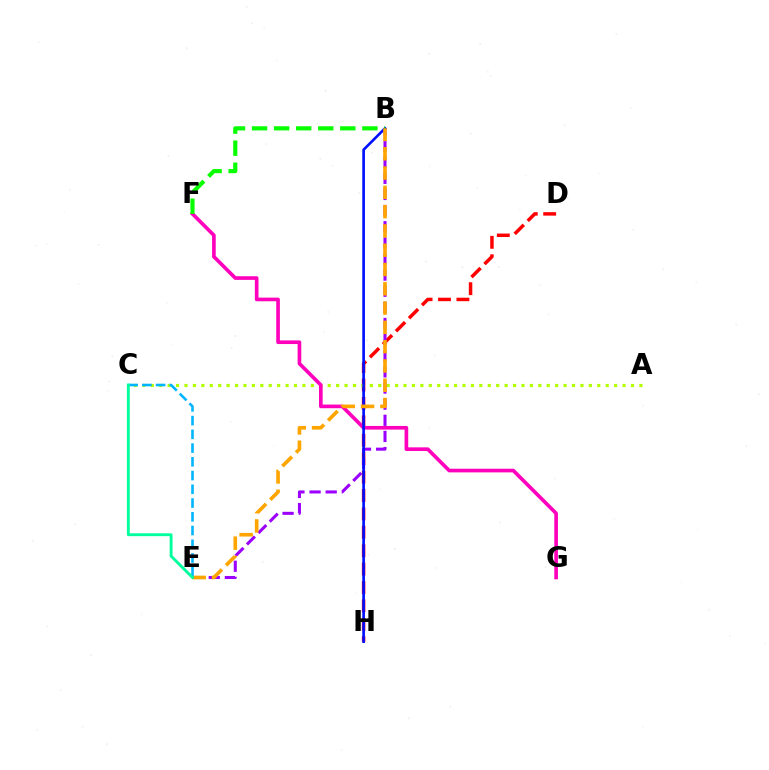{('D', 'H'): [{'color': '#ff0000', 'line_style': 'dashed', 'thickness': 2.5}], ('B', 'E'): [{'color': '#9b00ff', 'line_style': 'dashed', 'thickness': 2.19}, {'color': '#ffa500', 'line_style': 'dashed', 'thickness': 2.62}], ('A', 'C'): [{'color': '#b3ff00', 'line_style': 'dotted', 'thickness': 2.29}], ('F', 'G'): [{'color': '#ff00bd', 'line_style': 'solid', 'thickness': 2.63}], ('B', 'H'): [{'color': '#0010ff', 'line_style': 'solid', 'thickness': 1.9}], ('B', 'F'): [{'color': '#08ff00', 'line_style': 'dashed', 'thickness': 3.0}], ('C', 'E'): [{'color': '#00b5ff', 'line_style': 'dashed', 'thickness': 1.87}, {'color': '#00ff9d', 'line_style': 'solid', 'thickness': 2.07}]}